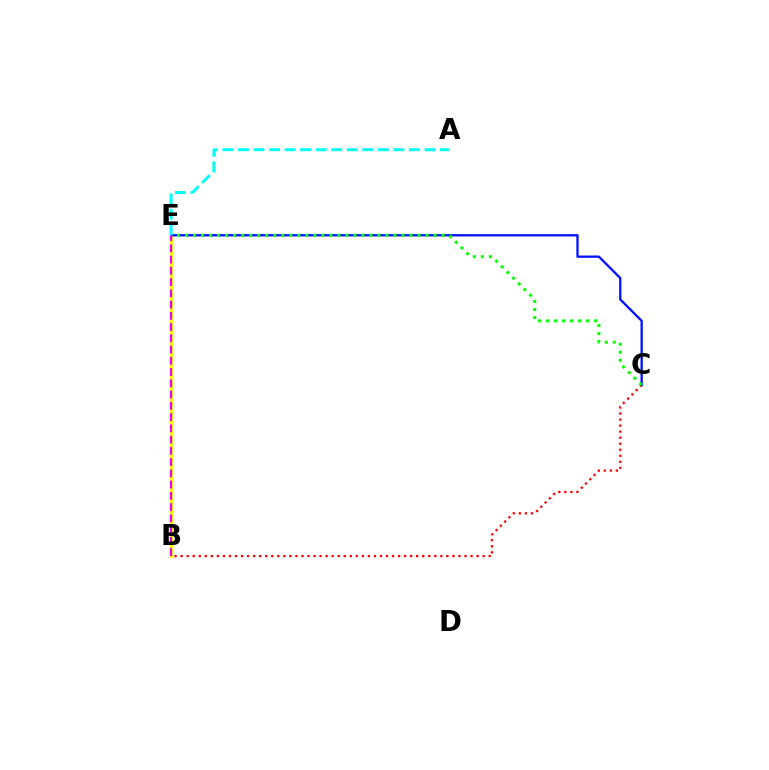{('B', 'E'): [{'color': '#fcf500', 'line_style': 'solid', 'thickness': 2.04}, {'color': '#ee00ff', 'line_style': 'dashed', 'thickness': 1.53}], ('B', 'C'): [{'color': '#ff0000', 'line_style': 'dotted', 'thickness': 1.64}], ('C', 'E'): [{'color': '#0010ff', 'line_style': 'solid', 'thickness': 1.65}, {'color': '#08ff00', 'line_style': 'dotted', 'thickness': 2.18}], ('A', 'E'): [{'color': '#00fff6', 'line_style': 'dashed', 'thickness': 2.11}]}